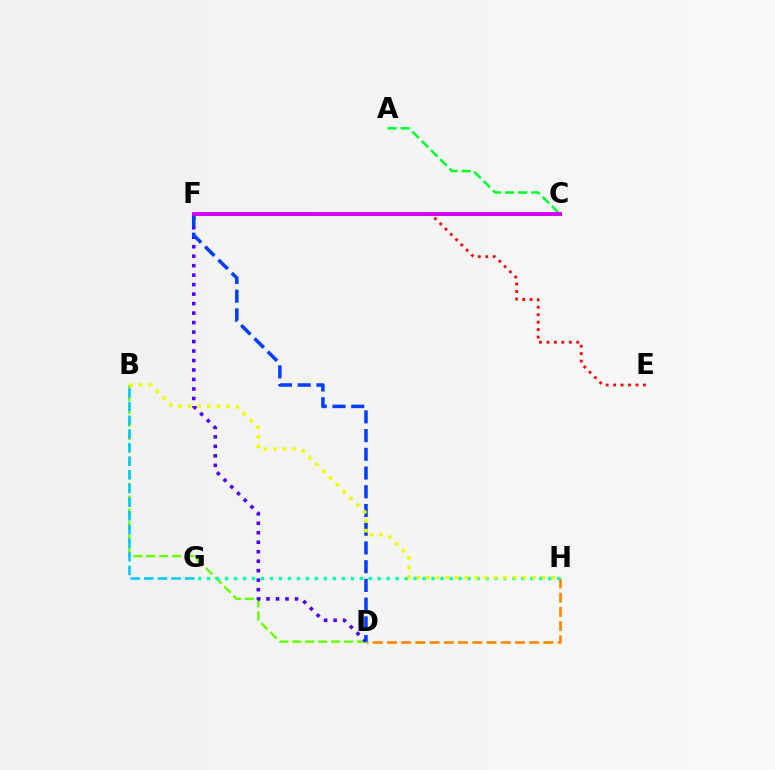{('B', 'D'): [{'color': '#66ff00', 'line_style': 'dashed', 'thickness': 1.76}], ('A', 'C'): [{'color': '#00ff27', 'line_style': 'dashed', 'thickness': 1.78}], ('D', 'H'): [{'color': '#ff8800', 'line_style': 'dashed', 'thickness': 1.93}], ('G', 'H'): [{'color': '#00ffaf', 'line_style': 'dotted', 'thickness': 2.44}], ('E', 'F'): [{'color': '#ff0000', 'line_style': 'dotted', 'thickness': 2.02}], ('D', 'F'): [{'color': '#4f00ff', 'line_style': 'dotted', 'thickness': 2.58}, {'color': '#003fff', 'line_style': 'dashed', 'thickness': 2.54}], ('C', 'F'): [{'color': '#ff00a0', 'line_style': 'solid', 'thickness': 1.94}, {'color': '#d600ff', 'line_style': 'solid', 'thickness': 2.77}], ('B', 'H'): [{'color': '#eeff00', 'line_style': 'dotted', 'thickness': 2.62}], ('B', 'G'): [{'color': '#00c7ff', 'line_style': 'dashed', 'thickness': 1.85}]}